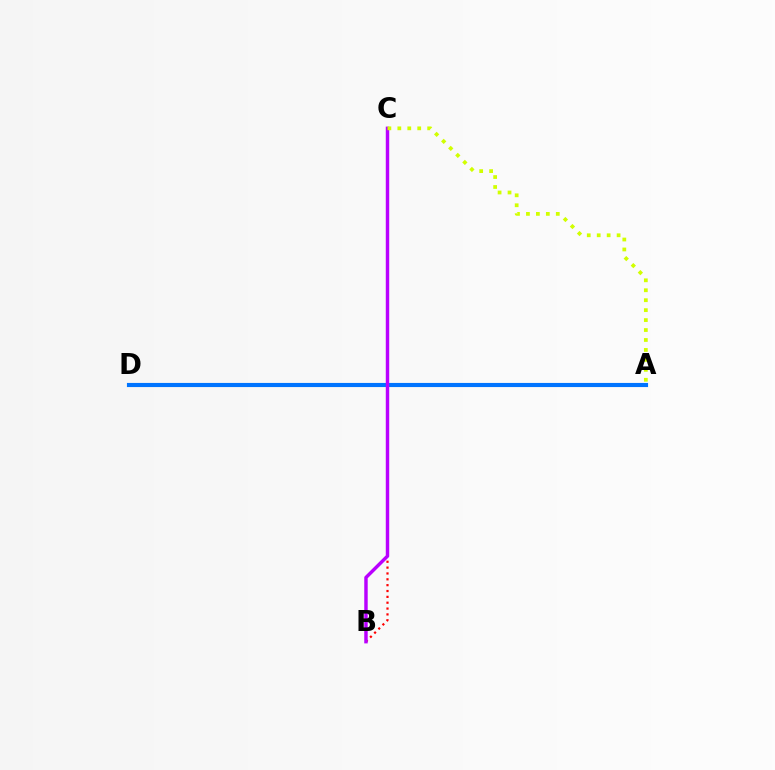{('A', 'D'): [{'color': '#00ff5c', 'line_style': 'dashed', 'thickness': 2.57}, {'color': '#0074ff', 'line_style': 'solid', 'thickness': 2.97}], ('B', 'C'): [{'color': '#ff0000', 'line_style': 'dotted', 'thickness': 1.59}, {'color': '#b900ff', 'line_style': 'solid', 'thickness': 2.48}], ('A', 'C'): [{'color': '#d1ff00', 'line_style': 'dotted', 'thickness': 2.7}]}